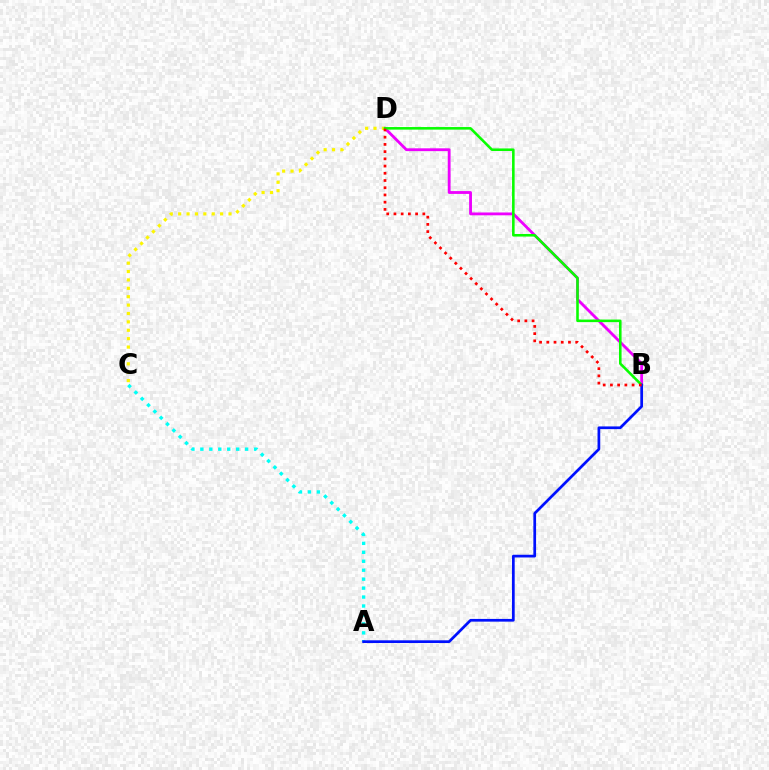{('B', 'D'): [{'color': '#ee00ff', 'line_style': 'solid', 'thickness': 2.03}, {'color': '#08ff00', 'line_style': 'solid', 'thickness': 1.86}, {'color': '#ff0000', 'line_style': 'dotted', 'thickness': 1.96}], ('C', 'D'): [{'color': '#fcf500', 'line_style': 'dotted', 'thickness': 2.28}], ('A', 'C'): [{'color': '#00fff6', 'line_style': 'dotted', 'thickness': 2.43}], ('A', 'B'): [{'color': '#0010ff', 'line_style': 'solid', 'thickness': 1.96}]}